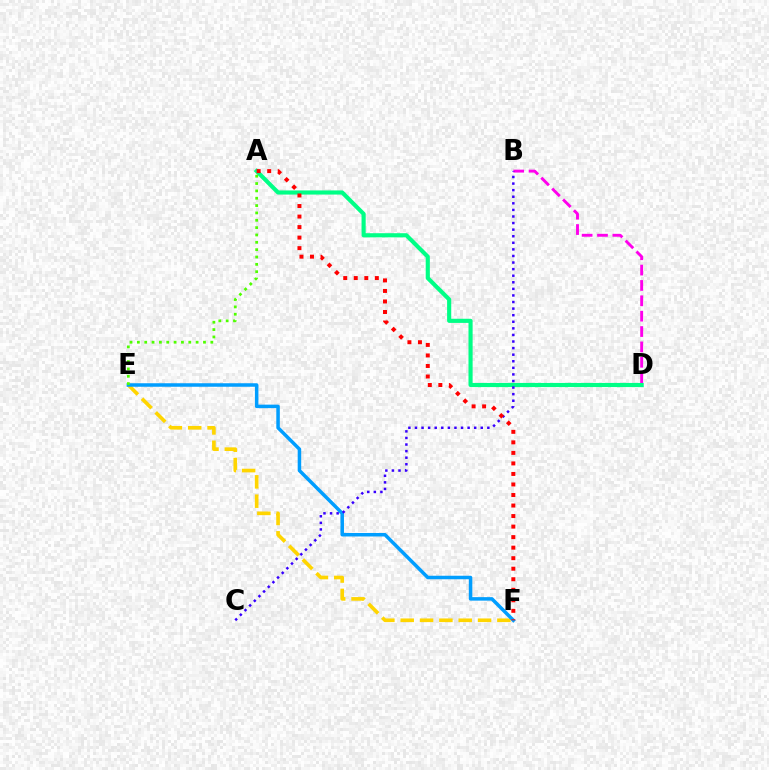{('A', 'D'): [{'color': '#00ff86', 'line_style': 'solid', 'thickness': 2.97}], ('E', 'F'): [{'color': '#ffd500', 'line_style': 'dashed', 'thickness': 2.63}, {'color': '#009eff', 'line_style': 'solid', 'thickness': 2.52}], ('A', 'E'): [{'color': '#4fff00', 'line_style': 'dotted', 'thickness': 2.0}], ('B', 'D'): [{'color': '#ff00ed', 'line_style': 'dashed', 'thickness': 2.09}], ('B', 'C'): [{'color': '#3700ff', 'line_style': 'dotted', 'thickness': 1.79}], ('A', 'F'): [{'color': '#ff0000', 'line_style': 'dotted', 'thickness': 2.86}]}